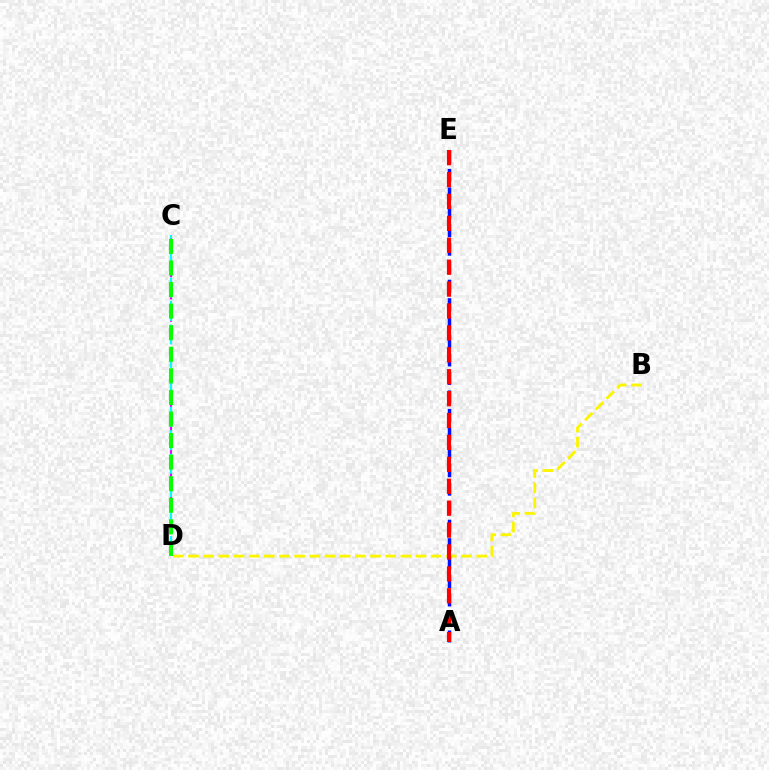{('B', 'D'): [{'color': '#fcf500', 'line_style': 'dashed', 'thickness': 2.06}], ('C', 'D'): [{'color': '#ee00ff', 'line_style': 'dashed', 'thickness': 1.52}, {'color': '#00fff6', 'line_style': 'dashed', 'thickness': 1.6}, {'color': '#08ff00', 'line_style': 'dashed', 'thickness': 2.93}], ('A', 'E'): [{'color': '#0010ff', 'line_style': 'dashed', 'thickness': 2.51}, {'color': '#ff0000', 'line_style': 'dashed', 'thickness': 2.98}]}